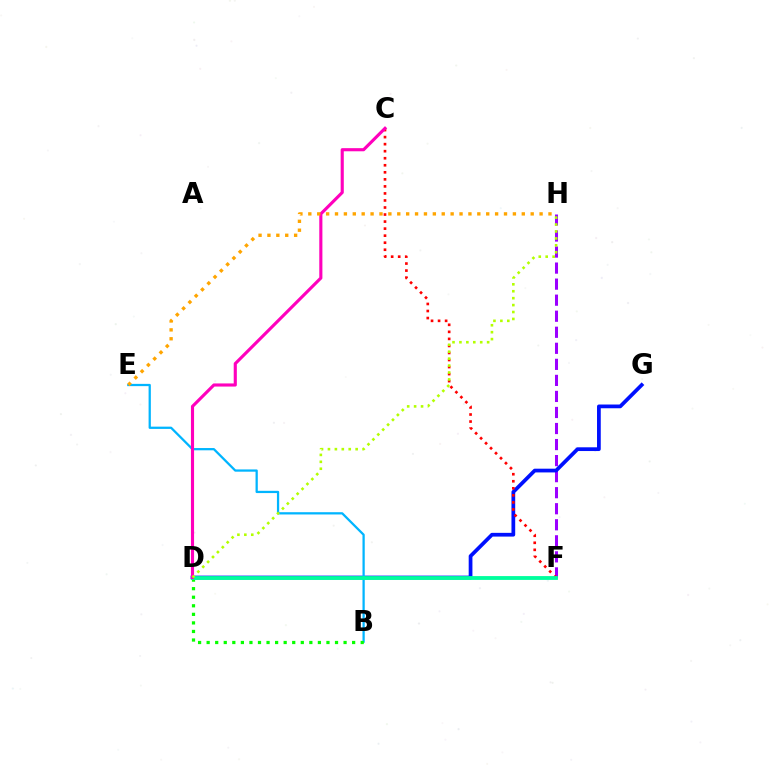{('F', 'H'): [{'color': '#9b00ff', 'line_style': 'dashed', 'thickness': 2.18}], ('D', 'G'): [{'color': '#0010ff', 'line_style': 'solid', 'thickness': 2.69}], ('C', 'F'): [{'color': '#ff0000', 'line_style': 'dotted', 'thickness': 1.91}], ('B', 'E'): [{'color': '#00b5ff', 'line_style': 'solid', 'thickness': 1.63}], ('B', 'D'): [{'color': '#08ff00', 'line_style': 'dotted', 'thickness': 2.33}], ('D', 'F'): [{'color': '#00ff9d', 'line_style': 'solid', 'thickness': 2.75}], ('C', 'D'): [{'color': '#ff00bd', 'line_style': 'solid', 'thickness': 2.25}], ('D', 'H'): [{'color': '#b3ff00', 'line_style': 'dotted', 'thickness': 1.88}], ('E', 'H'): [{'color': '#ffa500', 'line_style': 'dotted', 'thickness': 2.42}]}